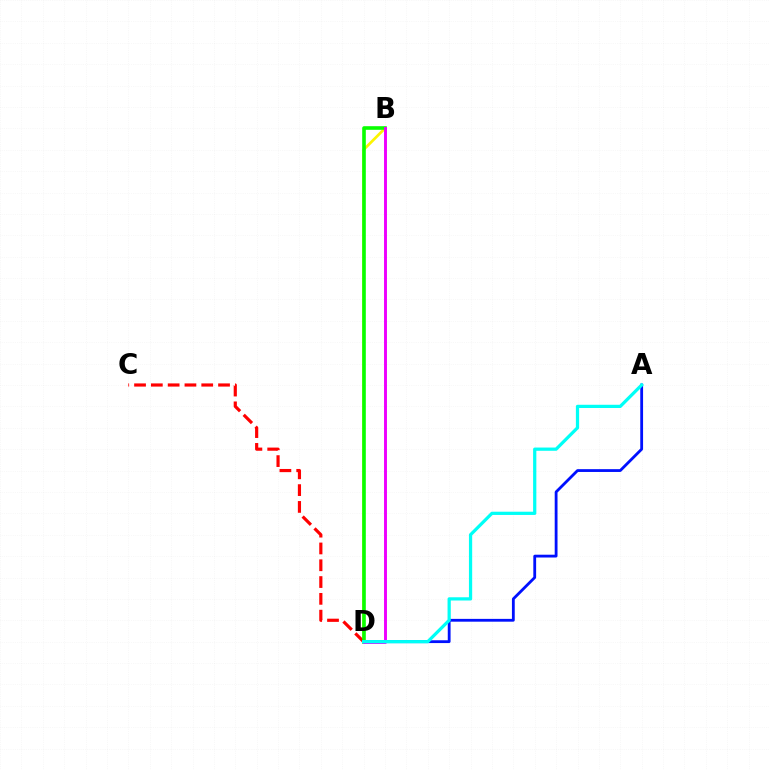{('A', 'D'): [{'color': '#0010ff', 'line_style': 'solid', 'thickness': 2.02}, {'color': '#00fff6', 'line_style': 'solid', 'thickness': 2.33}], ('B', 'D'): [{'color': '#fcf500', 'line_style': 'solid', 'thickness': 1.95}, {'color': '#08ff00', 'line_style': 'solid', 'thickness': 2.6}, {'color': '#ee00ff', 'line_style': 'solid', 'thickness': 2.11}], ('C', 'D'): [{'color': '#ff0000', 'line_style': 'dashed', 'thickness': 2.28}]}